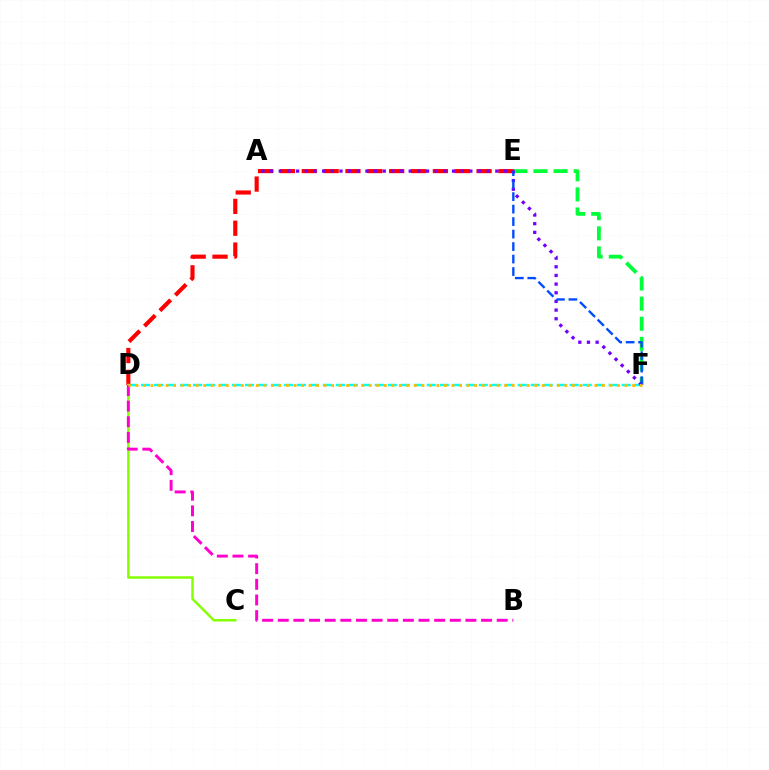{('E', 'F'): [{'color': '#00ff39', 'line_style': 'dashed', 'thickness': 2.73}, {'color': '#004bff', 'line_style': 'dashed', 'thickness': 1.7}], ('D', 'F'): [{'color': '#00fff6', 'line_style': 'dashed', 'thickness': 1.76}, {'color': '#ffbd00', 'line_style': 'dotted', 'thickness': 2.04}], ('D', 'E'): [{'color': '#ff0000', 'line_style': 'dashed', 'thickness': 2.97}], ('A', 'F'): [{'color': '#7200ff', 'line_style': 'dotted', 'thickness': 2.35}], ('C', 'D'): [{'color': '#84ff00', 'line_style': 'solid', 'thickness': 1.77}], ('B', 'D'): [{'color': '#ff00cf', 'line_style': 'dashed', 'thickness': 2.12}]}